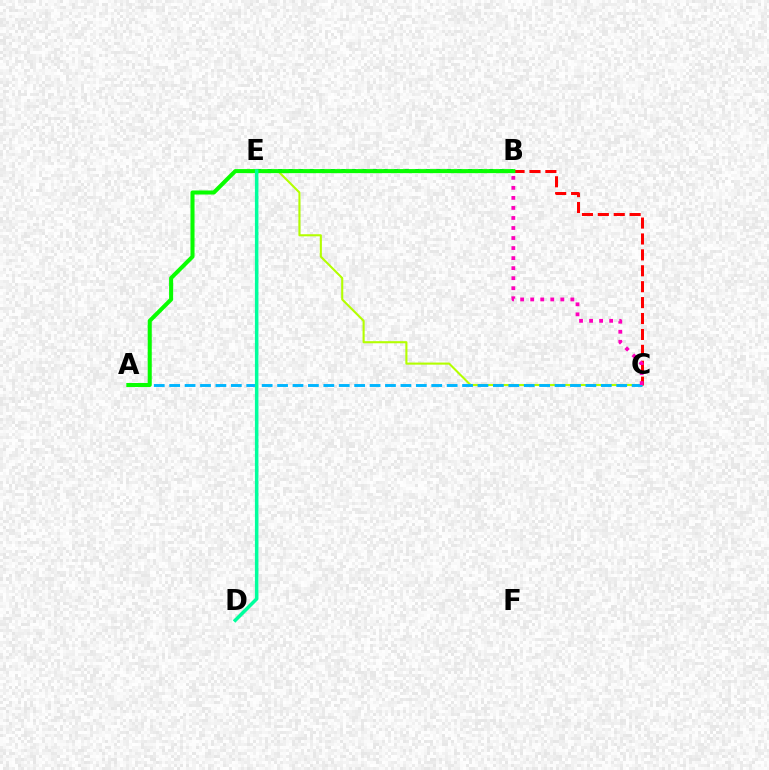{('B', 'E'): [{'color': '#0010ff', 'line_style': 'dotted', 'thickness': 2.87}, {'color': '#ffa500', 'line_style': 'solid', 'thickness': 2.06}], ('D', 'E'): [{'color': '#9b00ff', 'line_style': 'dashed', 'thickness': 1.58}, {'color': '#00ff9d', 'line_style': 'solid', 'thickness': 2.53}], ('C', 'E'): [{'color': '#b3ff00', 'line_style': 'solid', 'thickness': 1.51}], ('B', 'C'): [{'color': '#ff0000', 'line_style': 'dashed', 'thickness': 2.16}, {'color': '#ff00bd', 'line_style': 'dotted', 'thickness': 2.73}], ('A', 'C'): [{'color': '#00b5ff', 'line_style': 'dashed', 'thickness': 2.09}], ('A', 'B'): [{'color': '#08ff00', 'line_style': 'solid', 'thickness': 2.92}]}